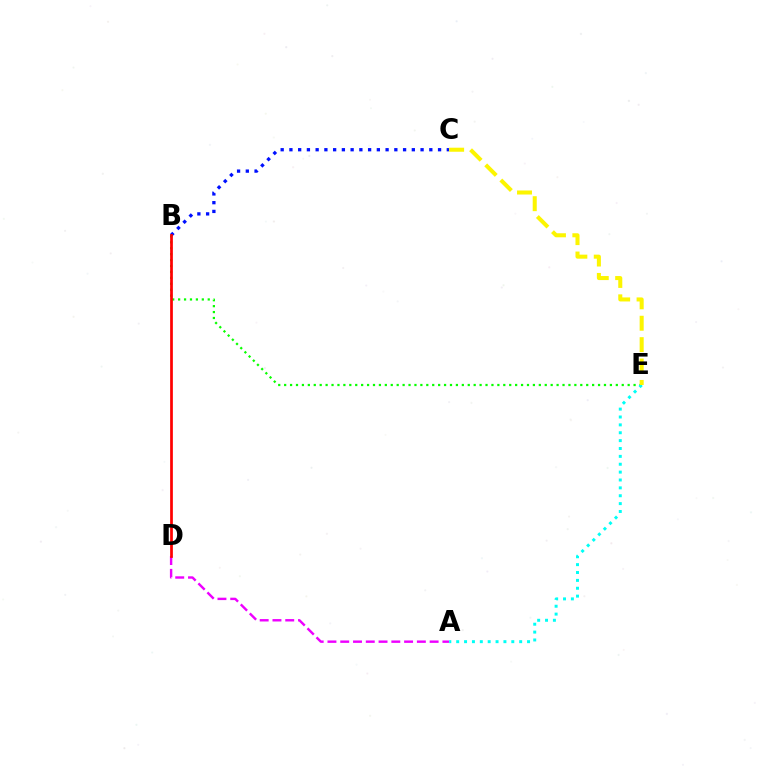{('B', 'C'): [{'color': '#0010ff', 'line_style': 'dotted', 'thickness': 2.38}], ('B', 'E'): [{'color': '#08ff00', 'line_style': 'dotted', 'thickness': 1.61}], ('A', 'D'): [{'color': '#ee00ff', 'line_style': 'dashed', 'thickness': 1.74}], ('A', 'E'): [{'color': '#00fff6', 'line_style': 'dotted', 'thickness': 2.14}], ('C', 'E'): [{'color': '#fcf500', 'line_style': 'dashed', 'thickness': 2.91}], ('B', 'D'): [{'color': '#ff0000', 'line_style': 'solid', 'thickness': 1.96}]}